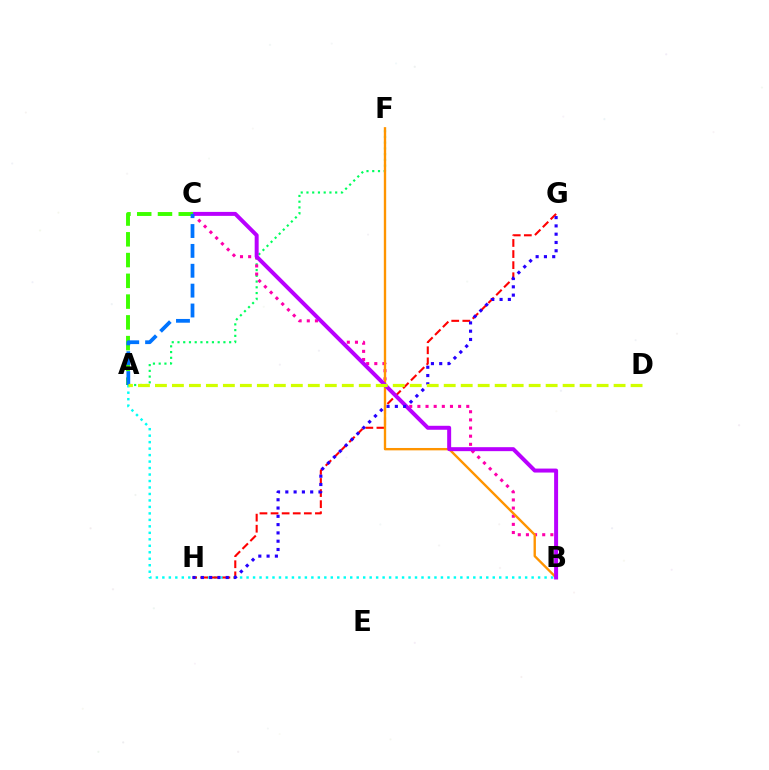{('A', 'B'): [{'color': '#00fff6', 'line_style': 'dotted', 'thickness': 1.76}], ('A', 'F'): [{'color': '#00ff5c', 'line_style': 'dotted', 'thickness': 1.56}], ('B', 'C'): [{'color': '#ff00ac', 'line_style': 'dotted', 'thickness': 2.21}, {'color': '#b900ff', 'line_style': 'solid', 'thickness': 2.86}], ('G', 'H'): [{'color': '#ff0000', 'line_style': 'dashed', 'thickness': 1.51}, {'color': '#2500ff', 'line_style': 'dotted', 'thickness': 2.25}], ('B', 'F'): [{'color': '#ff9400', 'line_style': 'solid', 'thickness': 1.71}], ('A', 'C'): [{'color': '#3dff00', 'line_style': 'dashed', 'thickness': 2.82}, {'color': '#0074ff', 'line_style': 'dashed', 'thickness': 2.7}], ('A', 'D'): [{'color': '#d1ff00', 'line_style': 'dashed', 'thickness': 2.31}]}